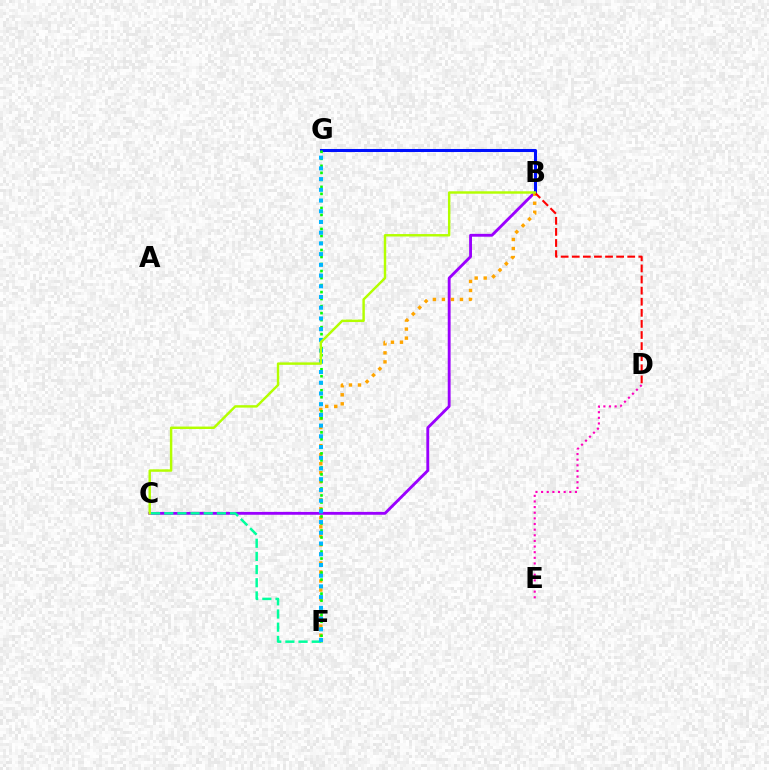{('B', 'C'): [{'color': '#9b00ff', 'line_style': 'solid', 'thickness': 2.05}, {'color': '#b3ff00', 'line_style': 'solid', 'thickness': 1.76}], ('C', 'F'): [{'color': '#00ff9d', 'line_style': 'dashed', 'thickness': 1.79}], ('B', 'G'): [{'color': '#0010ff', 'line_style': 'solid', 'thickness': 2.19}], ('B', 'F'): [{'color': '#ffa500', 'line_style': 'dotted', 'thickness': 2.45}], ('F', 'G'): [{'color': '#08ff00', 'line_style': 'dotted', 'thickness': 1.91}, {'color': '#00b5ff', 'line_style': 'dotted', 'thickness': 2.91}], ('D', 'E'): [{'color': '#ff00bd', 'line_style': 'dotted', 'thickness': 1.53}], ('B', 'D'): [{'color': '#ff0000', 'line_style': 'dashed', 'thickness': 1.51}]}